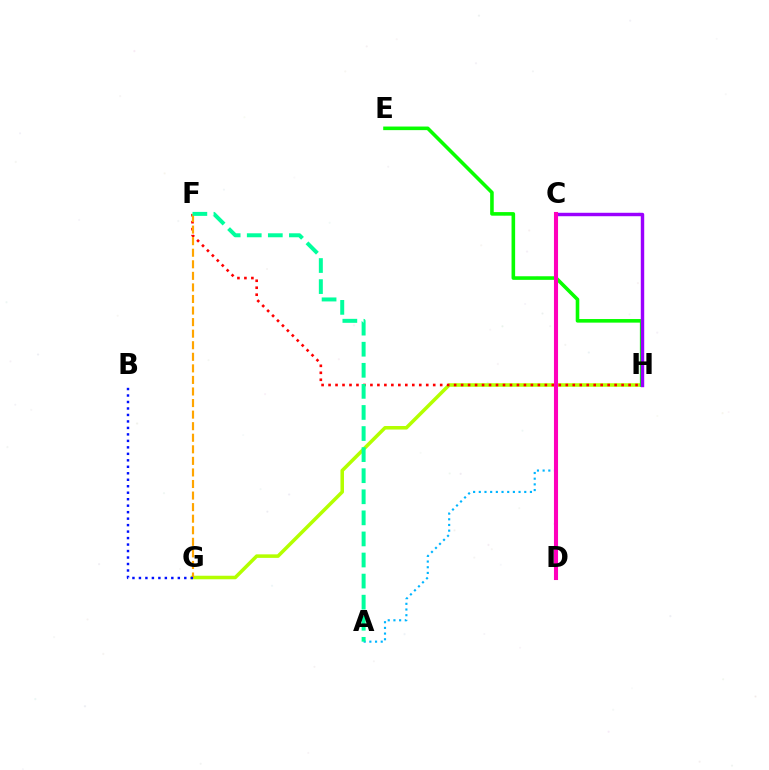{('G', 'H'): [{'color': '#b3ff00', 'line_style': 'solid', 'thickness': 2.54}], ('A', 'C'): [{'color': '#00b5ff', 'line_style': 'dotted', 'thickness': 1.54}], ('F', 'H'): [{'color': '#ff0000', 'line_style': 'dotted', 'thickness': 1.9}], ('F', 'G'): [{'color': '#ffa500', 'line_style': 'dashed', 'thickness': 1.57}], ('E', 'H'): [{'color': '#08ff00', 'line_style': 'solid', 'thickness': 2.58}], ('C', 'H'): [{'color': '#9b00ff', 'line_style': 'solid', 'thickness': 2.47}], ('A', 'F'): [{'color': '#00ff9d', 'line_style': 'dashed', 'thickness': 2.86}], ('B', 'G'): [{'color': '#0010ff', 'line_style': 'dotted', 'thickness': 1.76}], ('C', 'D'): [{'color': '#ff00bd', 'line_style': 'solid', 'thickness': 2.94}]}